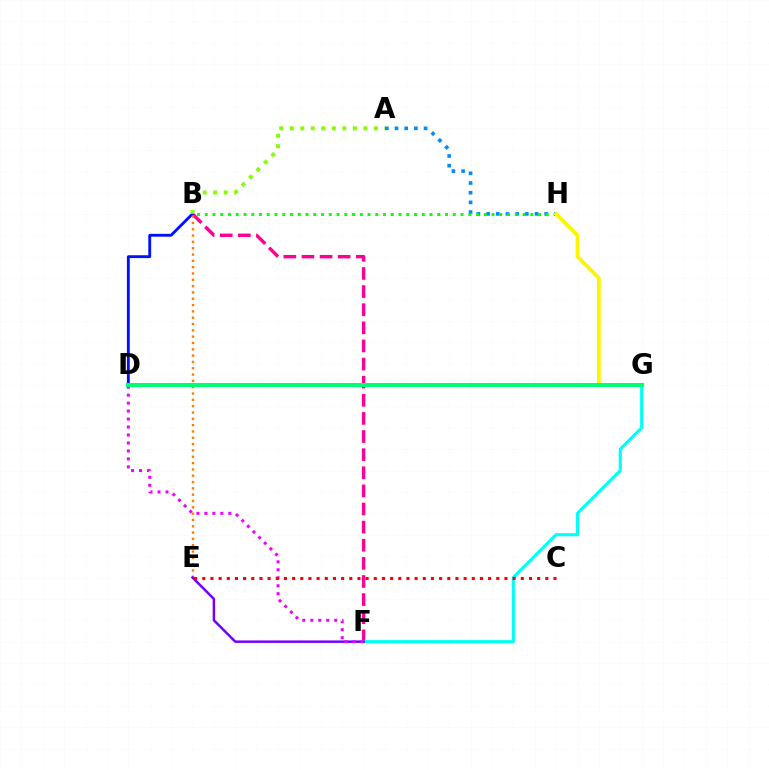{('A', 'H'): [{'color': '#008cff', 'line_style': 'dotted', 'thickness': 2.63}], ('B', 'F'): [{'color': '#ff0094', 'line_style': 'dashed', 'thickness': 2.46}], ('F', 'G'): [{'color': '#00fff6', 'line_style': 'solid', 'thickness': 2.24}], ('B', 'D'): [{'color': '#0010ff', 'line_style': 'solid', 'thickness': 2.05}], ('A', 'B'): [{'color': '#84ff00', 'line_style': 'dotted', 'thickness': 2.86}], ('B', 'E'): [{'color': '#ff7c00', 'line_style': 'dotted', 'thickness': 1.72}], ('B', 'H'): [{'color': '#08ff00', 'line_style': 'dotted', 'thickness': 2.11}], ('E', 'F'): [{'color': '#7200ff', 'line_style': 'solid', 'thickness': 1.79}], ('D', 'F'): [{'color': '#ee00ff', 'line_style': 'dotted', 'thickness': 2.16}], ('G', 'H'): [{'color': '#fcf500', 'line_style': 'solid', 'thickness': 2.73}], ('D', 'G'): [{'color': '#00ff74', 'line_style': 'solid', 'thickness': 2.95}], ('C', 'E'): [{'color': '#ff0000', 'line_style': 'dotted', 'thickness': 2.22}]}